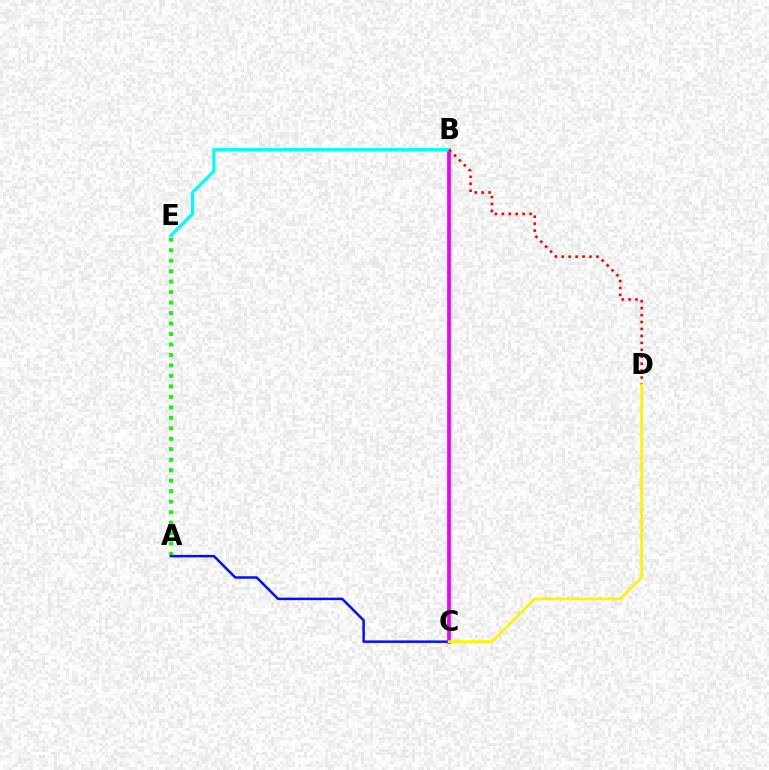{('A', 'E'): [{'color': '#08ff00', 'line_style': 'dotted', 'thickness': 2.85}], ('B', 'C'): [{'color': '#ee00ff', 'line_style': 'solid', 'thickness': 2.69}], ('A', 'C'): [{'color': '#0010ff', 'line_style': 'solid', 'thickness': 1.79}], ('B', 'E'): [{'color': '#00fff6', 'line_style': 'solid', 'thickness': 2.35}], ('B', 'D'): [{'color': '#ff0000', 'line_style': 'dotted', 'thickness': 1.88}], ('C', 'D'): [{'color': '#fcf500', 'line_style': 'solid', 'thickness': 2.02}]}